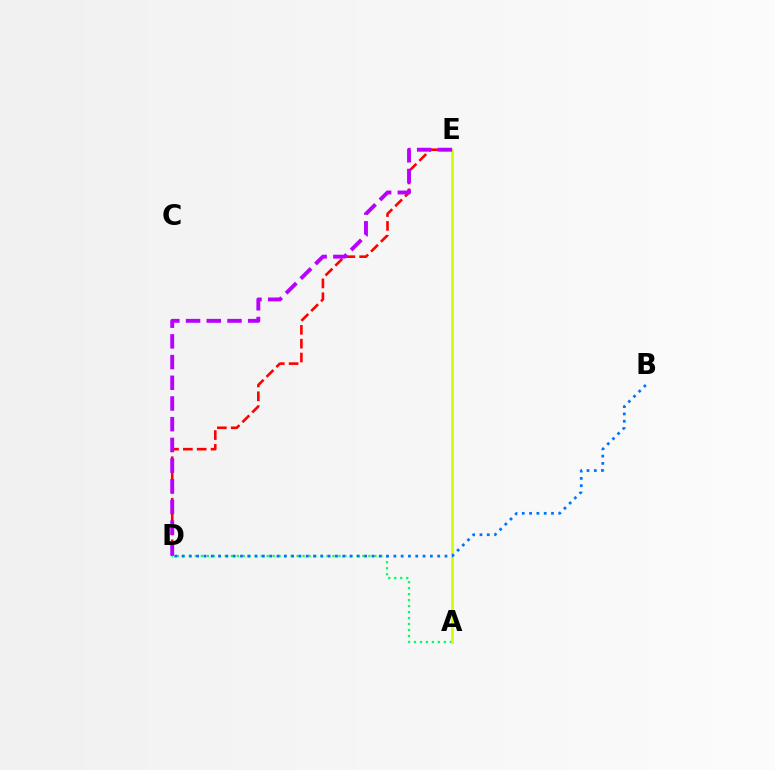{('D', 'E'): [{'color': '#ff0000', 'line_style': 'dashed', 'thickness': 1.88}, {'color': '#b900ff', 'line_style': 'dashed', 'thickness': 2.81}], ('A', 'D'): [{'color': '#00ff5c', 'line_style': 'dotted', 'thickness': 1.63}], ('A', 'E'): [{'color': '#d1ff00', 'line_style': 'solid', 'thickness': 2.01}], ('B', 'D'): [{'color': '#0074ff', 'line_style': 'dotted', 'thickness': 1.98}]}